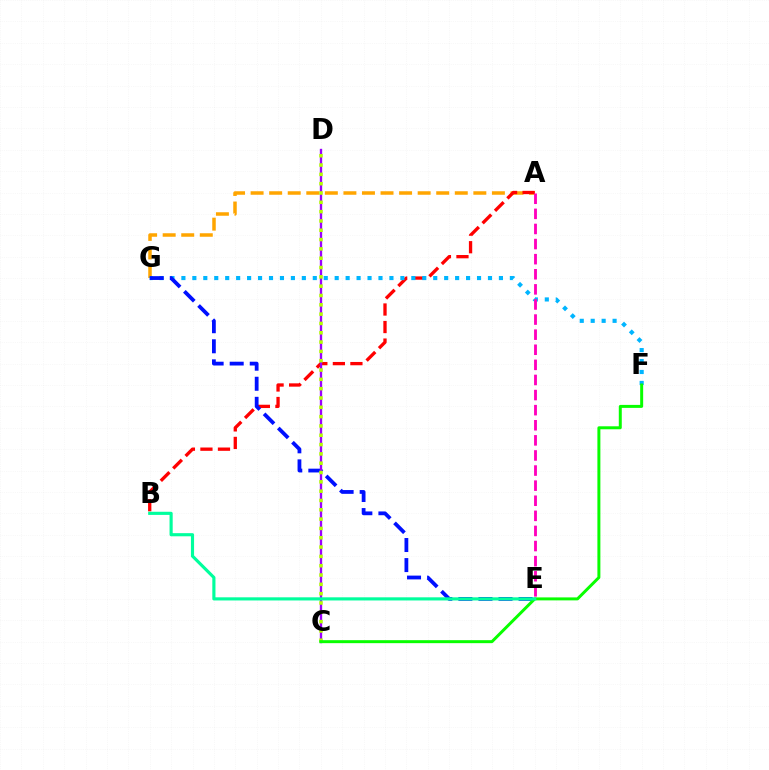{('A', 'G'): [{'color': '#ffa500', 'line_style': 'dashed', 'thickness': 2.52}], ('A', 'B'): [{'color': '#ff0000', 'line_style': 'dashed', 'thickness': 2.38}], ('F', 'G'): [{'color': '#00b5ff', 'line_style': 'dotted', 'thickness': 2.97}], ('E', 'G'): [{'color': '#0010ff', 'line_style': 'dashed', 'thickness': 2.73}], ('C', 'D'): [{'color': '#9b00ff', 'line_style': 'solid', 'thickness': 1.69}, {'color': '#b3ff00', 'line_style': 'dotted', 'thickness': 2.53}], ('C', 'F'): [{'color': '#08ff00', 'line_style': 'solid', 'thickness': 2.14}], ('B', 'E'): [{'color': '#00ff9d', 'line_style': 'solid', 'thickness': 2.26}], ('A', 'E'): [{'color': '#ff00bd', 'line_style': 'dashed', 'thickness': 2.05}]}